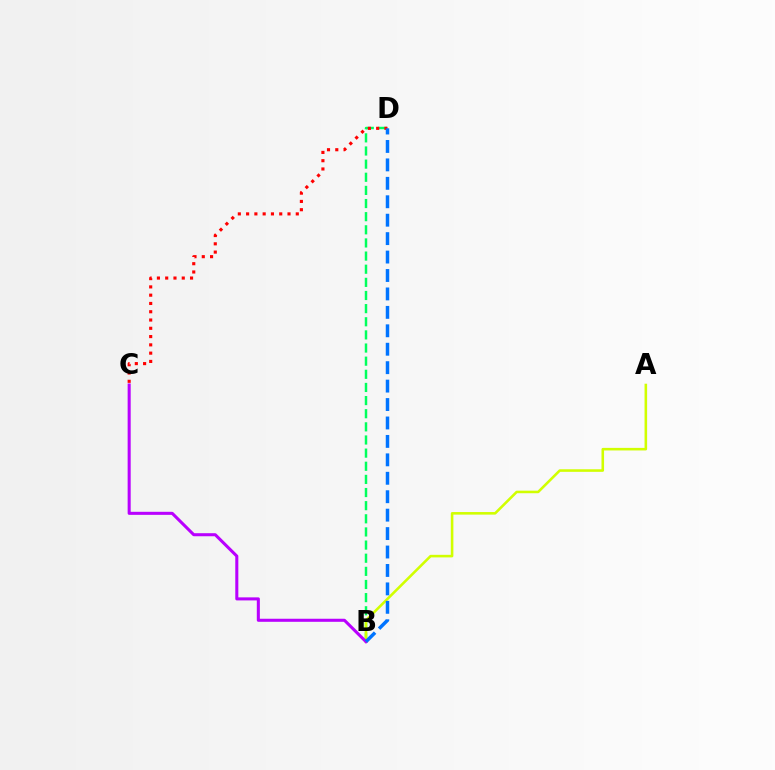{('B', 'D'): [{'color': '#00ff5c', 'line_style': 'dashed', 'thickness': 1.78}, {'color': '#0074ff', 'line_style': 'dashed', 'thickness': 2.5}], ('A', 'B'): [{'color': '#d1ff00', 'line_style': 'solid', 'thickness': 1.85}], ('C', 'D'): [{'color': '#ff0000', 'line_style': 'dotted', 'thickness': 2.25}], ('B', 'C'): [{'color': '#b900ff', 'line_style': 'solid', 'thickness': 2.2}]}